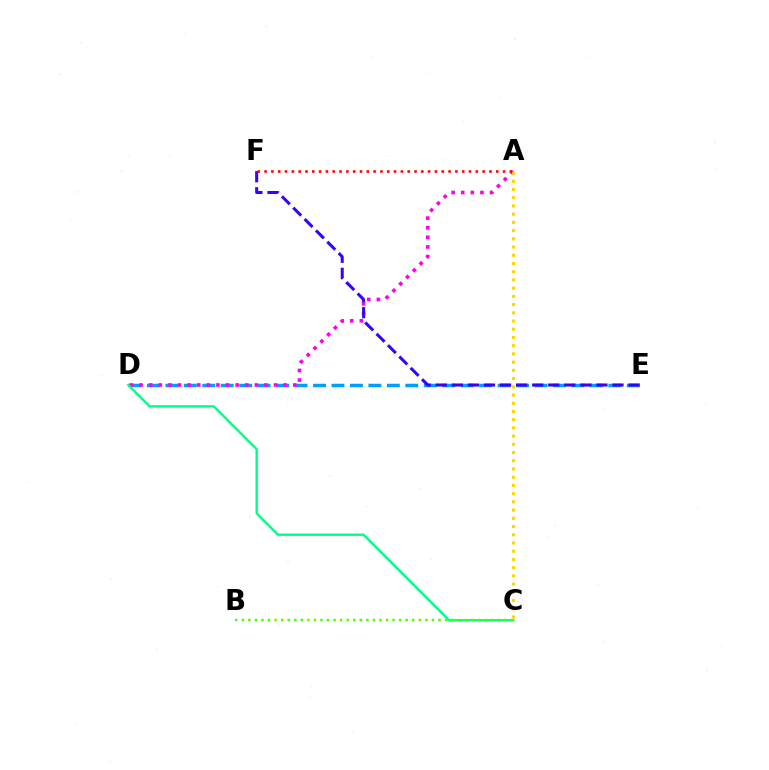{('D', 'E'): [{'color': '#009eff', 'line_style': 'dashed', 'thickness': 2.51}], ('A', 'D'): [{'color': '#ff00ed', 'line_style': 'dotted', 'thickness': 2.61}], ('A', 'C'): [{'color': '#ffd500', 'line_style': 'dotted', 'thickness': 2.23}], ('E', 'F'): [{'color': '#3700ff', 'line_style': 'dashed', 'thickness': 2.18}], ('C', 'D'): [{'color': '#00ff86', 'line_style': 'solid', 'thickness': 1.72}], ('B', 'C'): [{'color': '#4fff00', 'line_style': 'dotted', 'thickness': 1.78}], ('A', 'F'): [{'color': '#ff0000', 'line_style': 'dotted', 'thickness': 1.85}]}